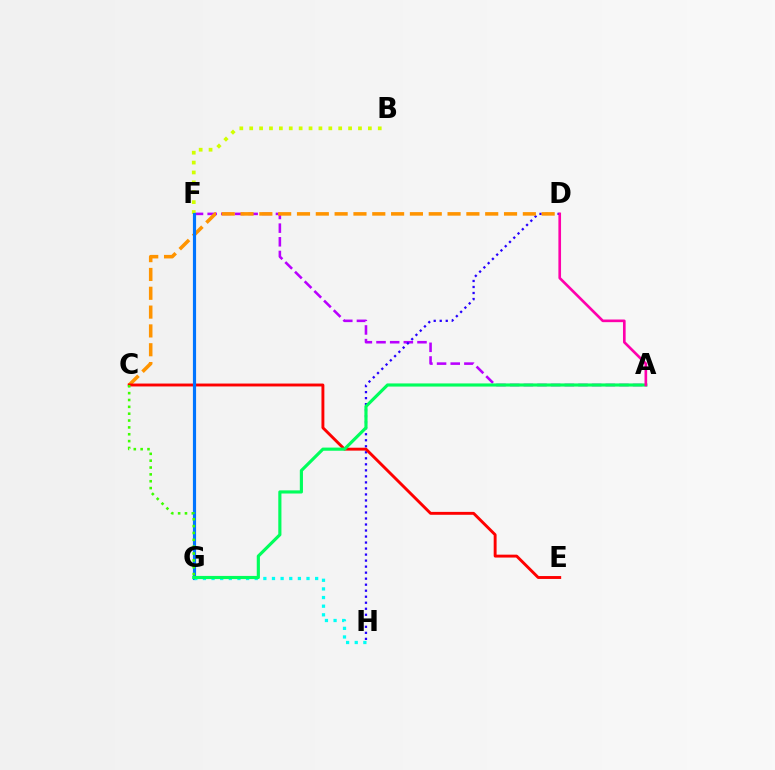{('A', 'F'): [{'color': '#b900ff', 'line_style': 'dashed', 'thickness': 1.86}], ('D', 'H'): [{'color': '#2500ff', 'line_style': 'dotted', 'thickness': 1.64}], ('C', 'D'): [{'color': '#ff9400', 'line_style': 'dashed', 'thickness': 2.56}], ('B', 'F'): [{'color': '#d1ff00', 'line_style': 'dotted', 'thickness': 2.69}], ('C', 'E'): [{'color': '#ff0000', 'line_style': 'solid', 'thickness': 2.09}], ('F', 'G'): [{'color': '#0074ff', 'line_style': 'solid', 'thickness': 2.28}], ('C', 'G'): [{'color': '#3dff00', 'line_style': 'dotted', 'thickness': 1.86}], ('G', 'H'): [{'color': '#00fff6', 'line_style': 'dotted', 'thickness': 2.35}], ('A', 'G'): [{'color': '#00ff5c', 'line_style': 'solid', 'thickness': 2.27}], ('A', 'D'): [{'color': '#ff00ac', 'line_style': 'solid', 'thickness': 1.91}]}